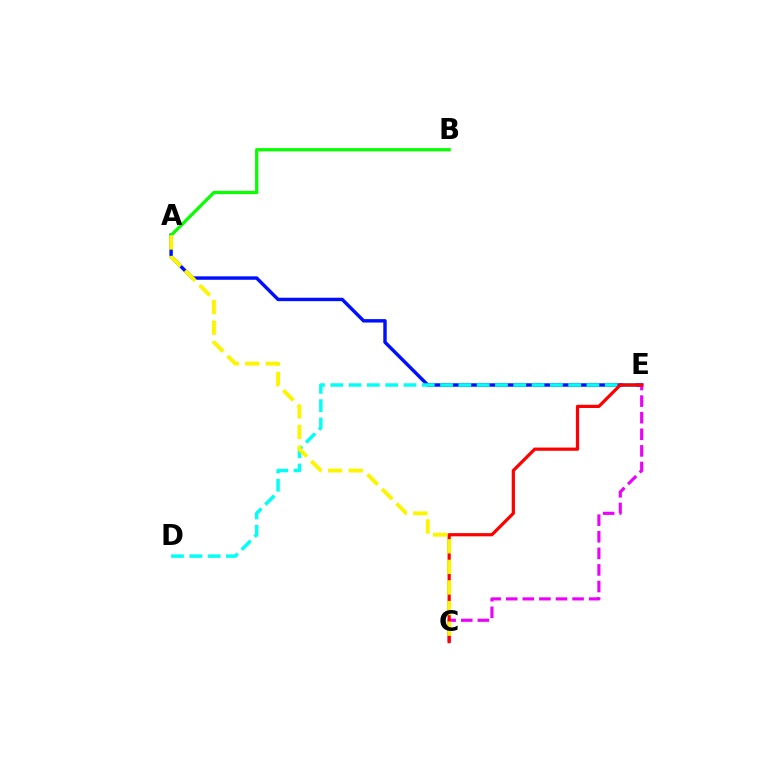{('A', 'E'): [{'color': '#0010ff', 'line_style': 'solid', 'thickness': 2.47}], ('D', 'E'): [{'color': '#00fff6', 'line_style': 'dashed', 'thickness': 2.49}], ('C', 'E'): [{'color': '#ee00ff', 'line_style': 'dashed', 'thickness': 2.25}, {'color': '#ff0000', 'line_style': 'solid', 'thickness': 2.31}], ('A', 'B'): [{'color': '#08ff00', 'line_style': 'solid', 'thickness': 2.33}], ('A', 'C'): [{'color': '#fcf500', 'line_style': 'dashed', 'thickness': 2.8}]}